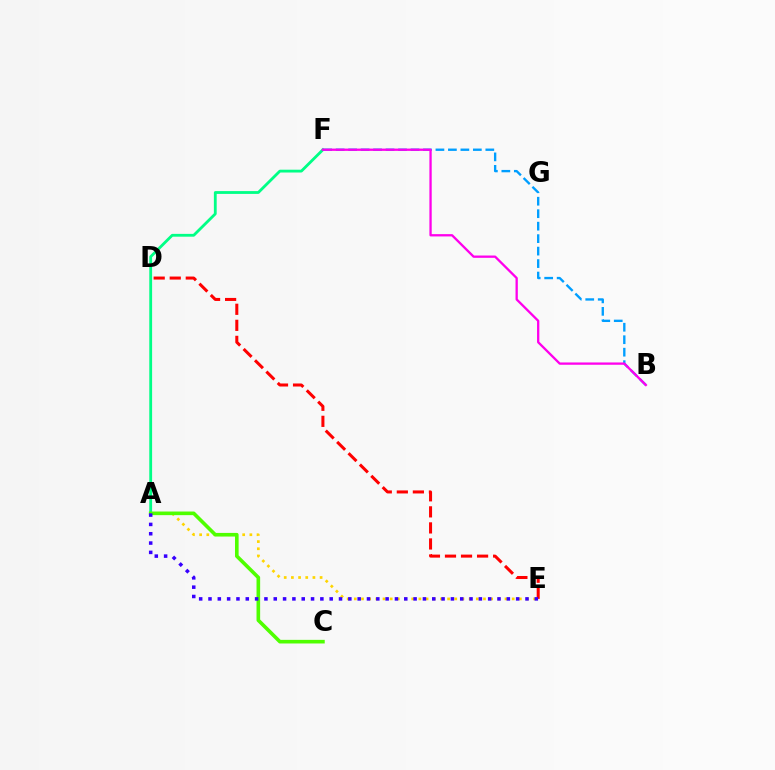{('D', 'E'): [{'color': '#ff0000', 'line_style': 'dashed', 'thickness': 2.18}], ('A', 'F'): [{'color': '#00ff86', 'line_style': 'solid', 'thickness': 2.03}], ('B', 'F'): [{'color': '#009eff', 'line_style': 'dashed', 'thickness': 1.69}, {'color': '#ff00ed', 'line_style': 'solid', 'thickness': 1.66}], ('A', 'E'): [{'color': '#ffd500', 'line_style': 'dotted', 'thickness': 1.95}, {'color': '#3700ff', 'line_style': 'dotted', 'thickness': 2.53}], ('A', 'C'): [{'color': '#4fff00', 'line_style': 'solid', 'thickness': 2.61}]}